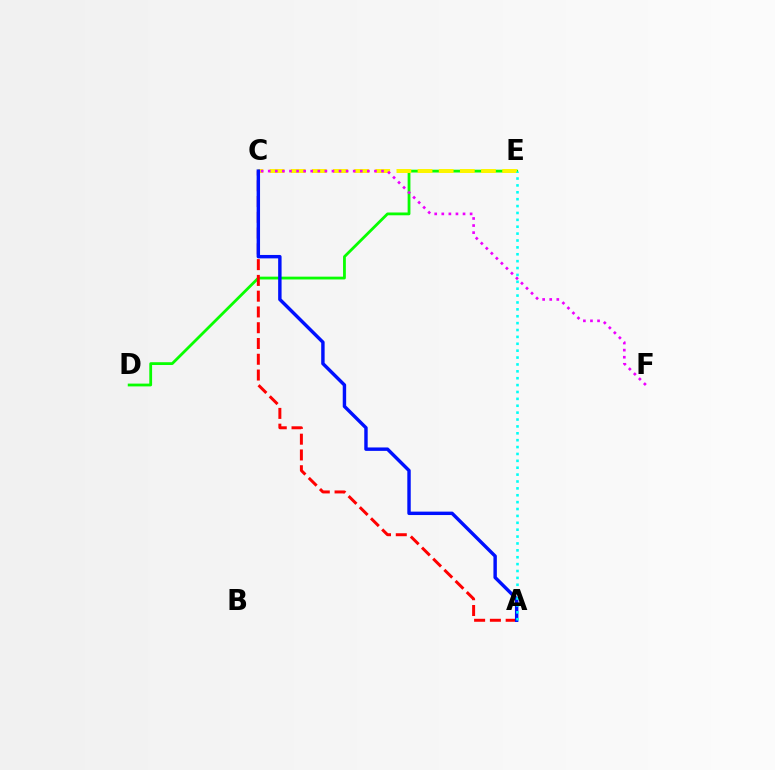{('D', 'E'): [{'color': '#08ff00', 'line_style': 'solid', 'thickness': 2.01}], ('A', 'C'): [{'color': '#ff0000', 'line_style': 'dashed', 'thickness': 2.14}, {'color': '#0010ff', 'line_style': 'solid', 'thickness': 2.46}], ('C', 'E'): [{'color': '#fcf500', 'line_style': 'dashed', 'thickness': 2.87}], ('A', 'E'): [{'color': '#00fff6', 'line_style': 'dotted', 'thickness': 1.87}], ('C', 'F'): [{'color': '#ee00ff', 'line_style': 'dotted', 'thickness': 1.92}]}